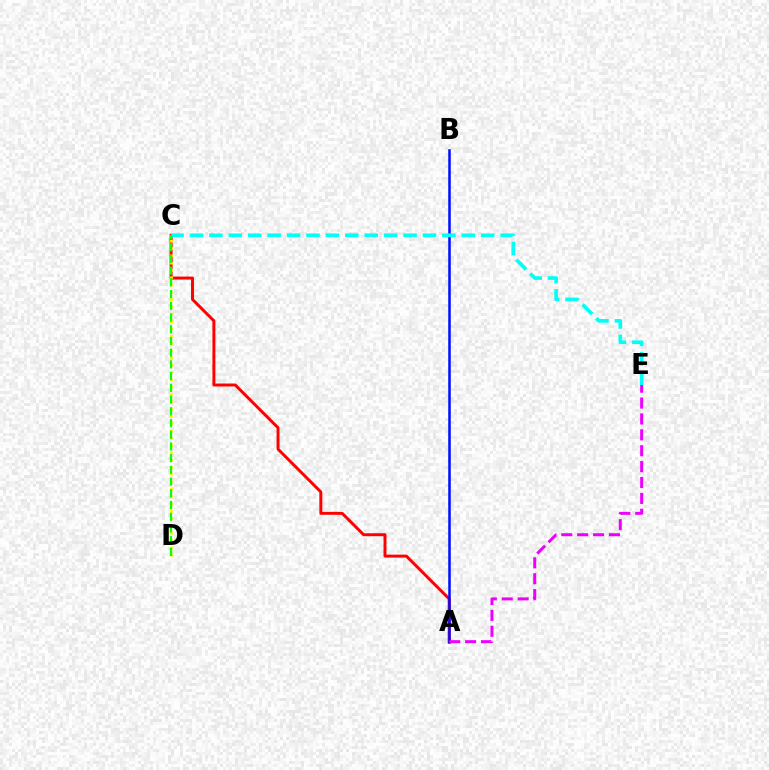{('A', 'C'): [{'color': '#ff0000', 'line_style': 'solid', 'thickness': 2.13}], ('A', 'B'): [{'color': '#0010ff', 'line_style': 'solid', 'thickness': 1.83}], ('C', 'D'): [{'color': '#fcf500', 'line_style': 'dotted', 'thickness': 1.98}, {'color': '#08ff00', 'line_style': 'dashed', 'thickness': 1.59}], ('C', 'E'): [{'color': '#00fff6', 'line_style': 'dashed', 'thickness': 2.64}], ('A', 'E'): [{'color': '#ee00ff', 'line_style': 'dashed', 'thickness': 2.16}]}